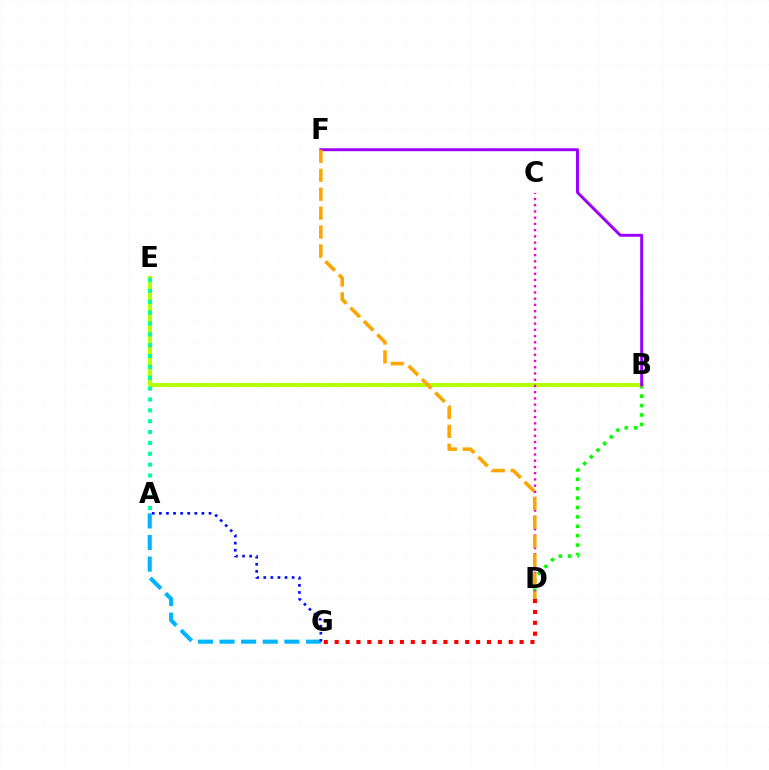{('A', 'G'): [{'color': '#00b5ff', 'line_style': 'dashed', 'thickness': 2.94}, {'color': '#0010ff', 'line_style': 'dotted', 'thickness': 1.93}], ('B', 'D'): [{'color': '#08ff00', 'line_style': 'dotted', 'thickness': 2.55}], ('D', 'G'): [{'color': '#ff0000', 'line_style': 'dotted', 'thickness': 2.96}], ('B', 'E'): [{'color': '#b3ff00', 'line_style': 'solid', 'thickness': 2.93}], ('B', 'F'): [{'color': '#9b00ff', 'line_style': 'solid', 'thickness': 2.13}], ('A', 'E'): [{'color': '#00ff9d', 'line_style': 'dotted', 'thickness': 2.95}], ('C', 'D'): [{'color': '#ff00bd', 'line_style': 'dotted', 'thickness': 1.69}], ('D', 'F'): [{'color': '#ffa500', 'line_style': 'dashed', 'thickness': 2.57}]}